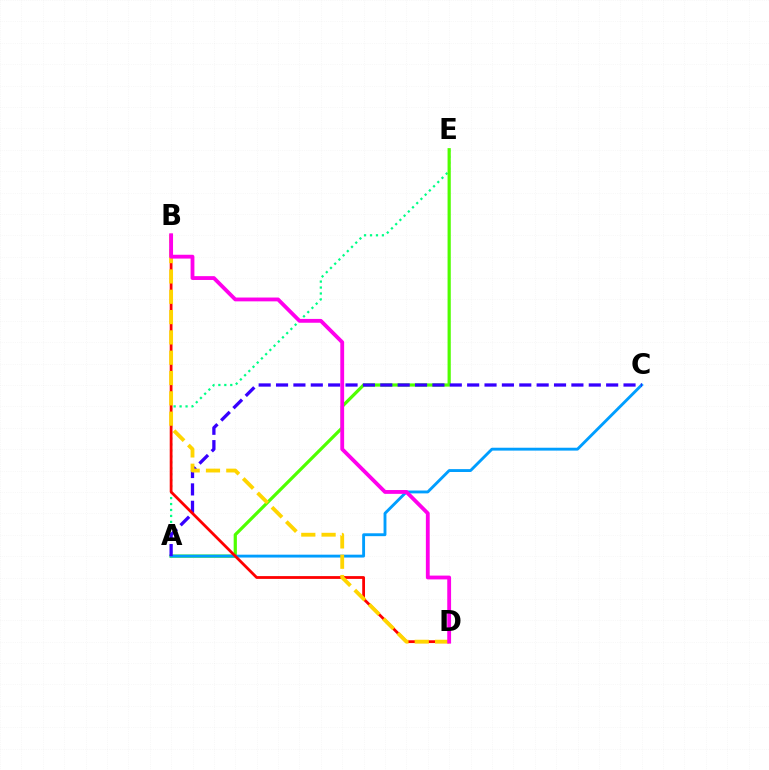{('A', 'E'): [{'color': '#00ff86', 'line_style': 'dotted', 'thickness': 1.62}, {'color': '#4fff00', 'line_style': 'solid', 'thickness': 2.32}], ('A', 'C'): [{'color': '#009eff', 'line_style': 'solid', 'thickness': 2.07}, {'color': '#3700ff', 'line_style': 'dashed', 'thickness': 2.36}], ('B', 'D'): [{'color': '#ff0000', 'line_style': 'solid', 'thickness': 2.01}, {'color': '#ffd500', 'line_style': 'dashed', 'thickness': 2.76}, {'color': '#ff00ed', 'line_style': 'solid', 'thickness': 2.75}]}